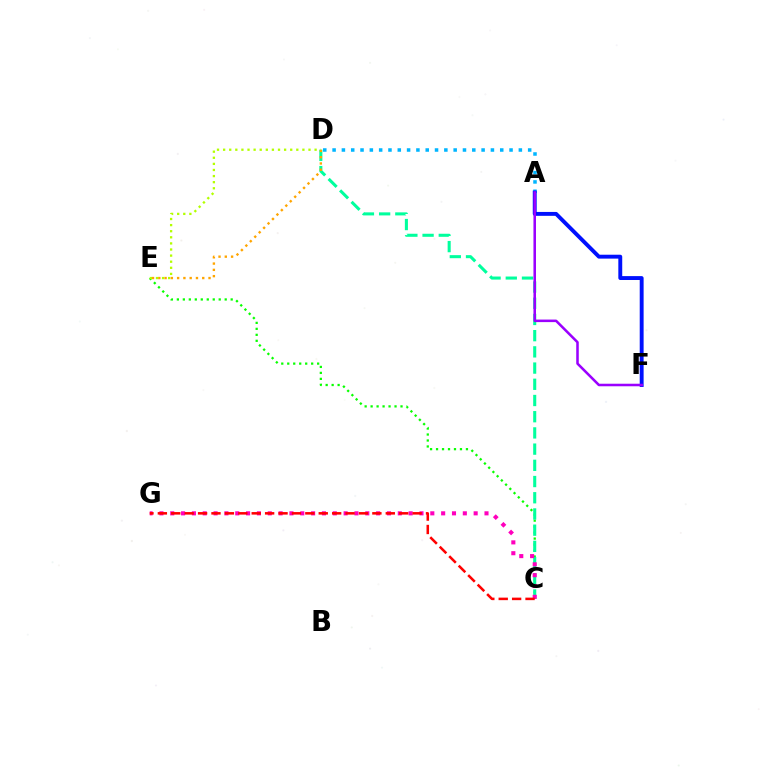{('A', 'D'): [{'color': '#00b5ff', 'line_style': 'dotted', 'thickness': 2.53}], ('C', 'E'): [{'color': '#08ff00', 'line_style': 'dotted', 'thickness': 1.62}], ('C', 'D'): [{'color': '#00ff9d', 'line_style': 'dashed', 'thickness': 2.2}], ('D', 'E'): [{'color': '#b3ff00', 'line_style': 'dotted', 'thickness': 1.66}, {'color': '#ffa500', 'line_style': 'dotted', 'thickness': 1.71}], ('A', 'F'): [{'color': '#0010ff', 'line_style': 'solid', 'thickness': 2.81}, {'color': '#9b00ff', 'line_style': 'solid', 'thickness': 1.83}], ('C', 'G'): [{'color': '#ff00bd', 'line_style': 'dotted', 'thickness': 2.94}, {'color': '#ff0000', 'line_style': 'dashed', 'thickness': 1.82}]}